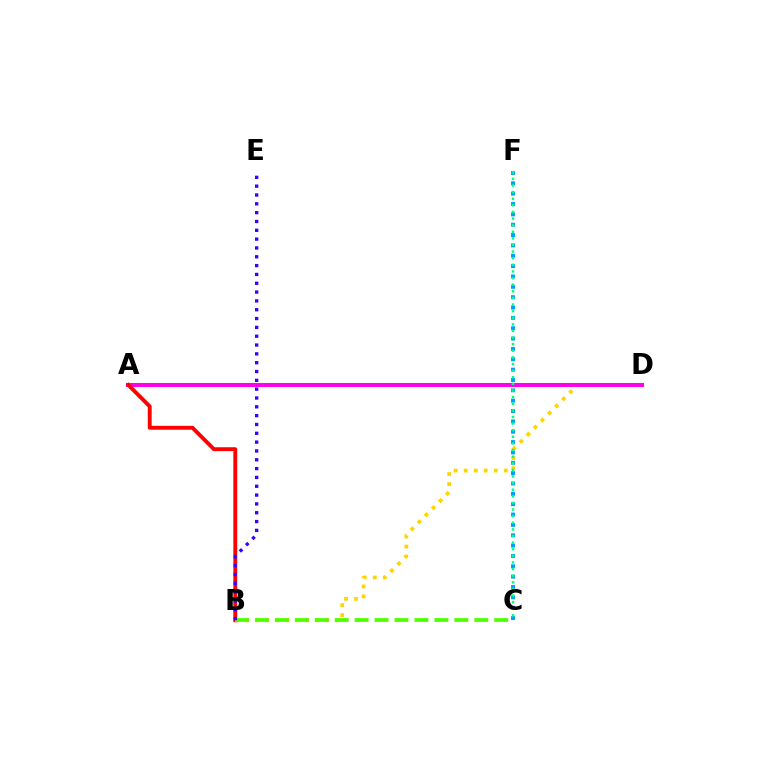{('C', 'F'): [{'color': '#009eff', 'line_style': 'dotted', 'thickness': 2.81}, {'color': '#00ff86', 'line_style': 'dotted', 'thickness': 1.8}], ('B', 'D'): [{'color': '#ffd500', 'line_style': 'dotted', 'thickness': 2.72}], ('A', 'D'): [{'color': '#ff00ed', 'line_style': 'solid', 'thickness': 2.91}], ('A', 'B'): [{'color': '#ff0000', 'line_style': 'solid', 'thickness': 2.79}], ('B', 'C'): [{'color': '#4fff00', 'line_style': 'dashed', 'thickness': 2.71}], ('B', 'E'): [{'color': '#3700ff', 'line_style': 'dotted', 'thickness': 2.4}]}